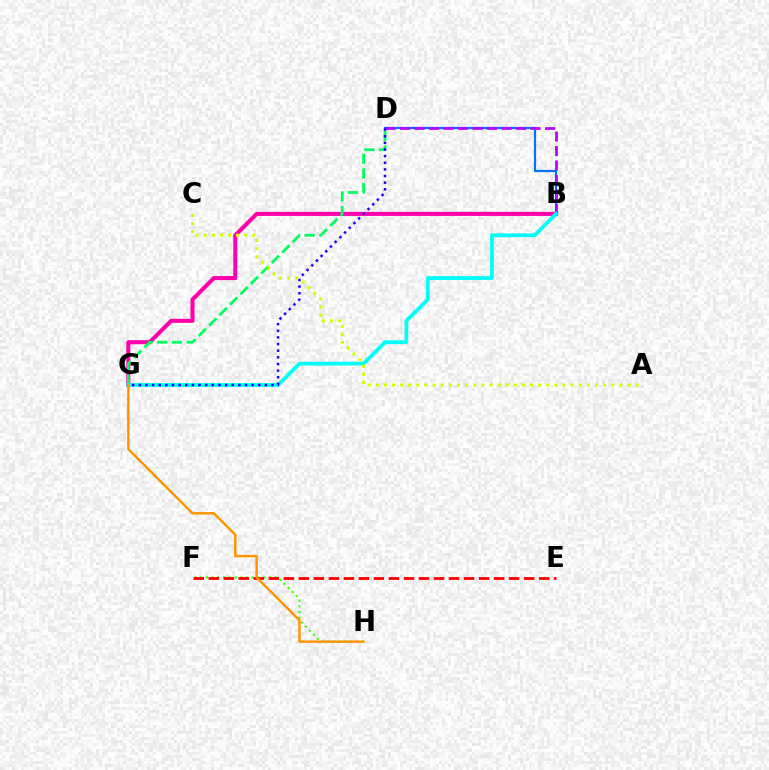{('B', 'D'): [{'color': '#0074ff', 'line_style': 'solid', 'thickness': 1.58}, {'color': '#b900ff', 'line_style': 'dashed', 'thickness': 1.97}], ('B', 'G'): [{'color': '#ff00ac', 'line_style': 'solid', 'thickness': 2.92}, {'color': '#00fff6', 'line_style': 'solid', 'thickness': 2.71}], ('D', 'G'): [{'color': '#00ff5c', 'line_style': 'dashed', 'thickness': 2.0}, {'color': '#2500ff', 'line_style': 'dotted', 'thickness': 1.8}], ('F', 'H'): [{'color': '#3dff00', 'line_style': 'dotted', 'thickness': 1.56}], ('E', 'F'): [{'color': '#ff0000', 'line_style': 'dashed', 'thickness': 2.04}], ('A', 'C'): [{'color': '#d1ff00', 'line_style': 'dotted', 'thickness': 2.21}], ('G', 'H'): [{'color': '#ff9400', 'line_style': 'solid', 'thickness': 1.75}]}